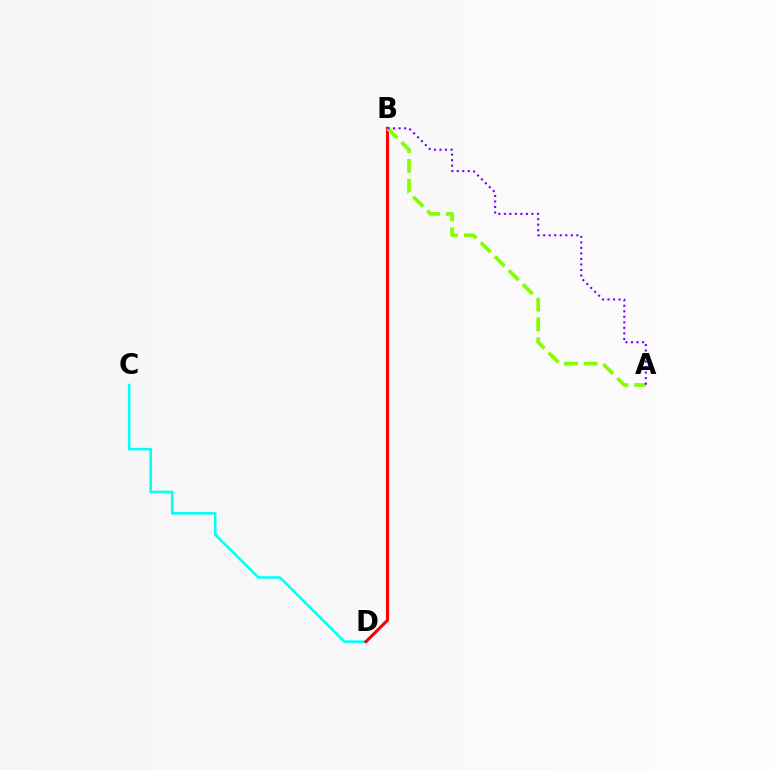{('C', 'D'): [{'color': '#00fff6', 'line_style': 'solid', 'thickness': 1.83}], ('B', 'D'): [{'color': '#ff0000', 'line_style': 'solid', 'thickness': 2.24}], ('A', 'B'): [{'color': '#84ff00', 'line_style': 'dashed', 'thickness': 2.69}, {'color': '#7200ff', 'line_style': 'dotted', 'thickness': 1.5}]}